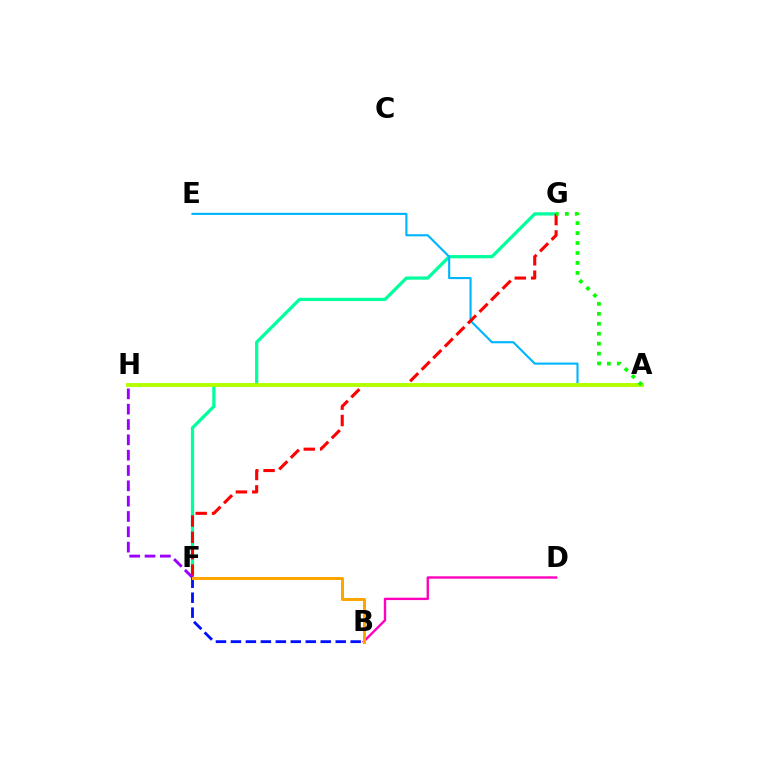{('F', 'G'): [{'color': '#00ff9d', 'line_style': 'solid', 'thickness': 2.33}, {'color': '#ff0000', 'line_style': 'dashed', 'thickness': 2.22}], ('B', 'D'): [{'color': '#ff00bd', 'line_style': 'solid', 'thickness': 1.71}], ('A', 'E'): [{'color': '#00b5ff', 'line_style': 'solid', 'thickness': 1.54}], ('B', 'F'): [{'color': '#0010ff', 'line_style': 'dashed', 'thickness': 2.03}, {'color': '#ffa500', 'line_style': 'solid', 'thickness': 2.16}], ('A', 'H'): [{'color': '#b3ff00', 'line_style': 'solid', 'thickness': 2.82}], ('F', 'H'): [{'color': '#9b00ff', 'line_style': 'dashed', 'thickness': 2.08}], ('A', 'G'): [{'color': '#08ff00', 'line_style': 'dotted', 'thickness': 2.71}]}